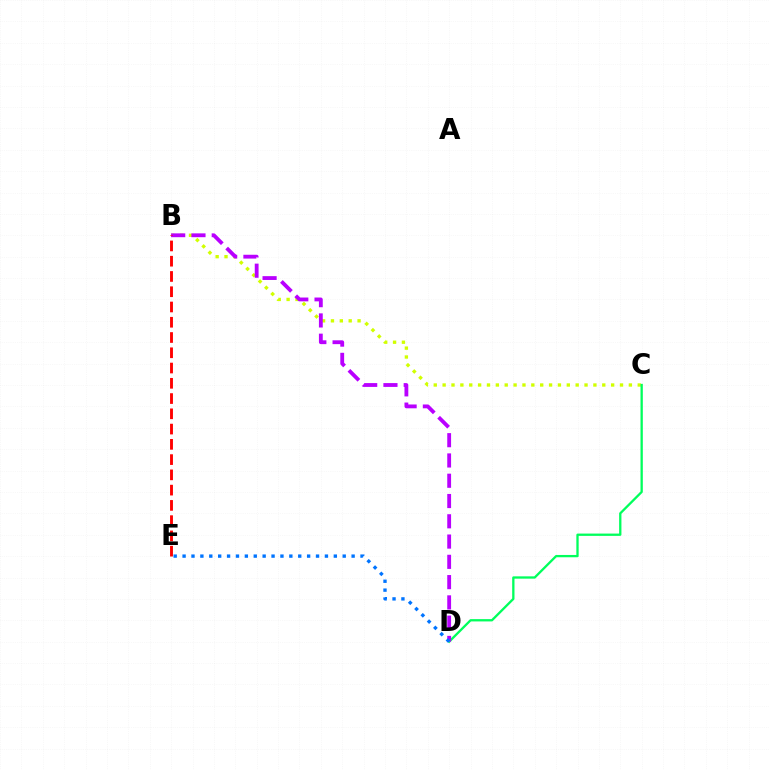{('B', 'C'): [{'color': '#d1ff00', 'line_style': 'dotted', 'thickness': 2.41}], ('C', 'D'): [{'color': '#00ff5c', 'line_style': 'solid', 'thickness': 1.66}], ('B', 'D'): [{'color': '#b900ff', 'line_style': 'dashed', 'thickness': 2.75}], ('B', 'E'): [{'color': '#ff0000', 'line_style': 'dashed', 'thickness': 2.07}], ('D', 'E'): [{'color': '#0074ff', 'line_style': 'dotted', 'thickness': 2.42}]}